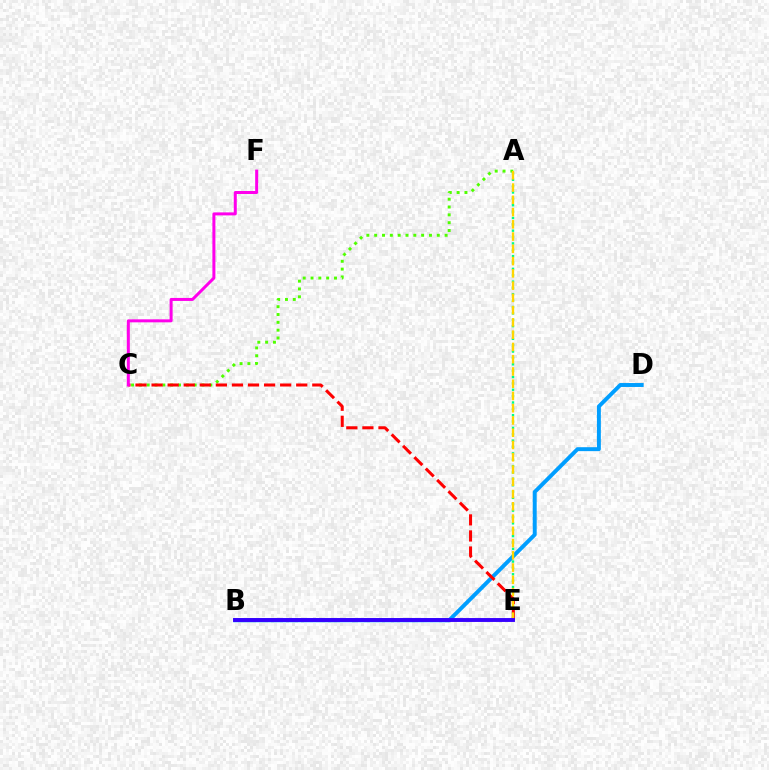{('A', 'C'): [{'color': '#4fff00', 'line_style': 'dotted', 'thickness': 2.13}], ('B', 'D'): [{'color': '#009eff', 'line_style': 'solid', 'thickness': 2.83}], ('A', 'E'): [{'color': '#00ff86', 'line_style': 'dotted', 'thickness': 1.73}, {'color': '#ffd500', 'line_style': 'dashed', 'thickness': 1.67}], ('C', 'E'): [{'color': '#ff0000', 'line_style': 'dashed', 'thickness': 2.18}], ('B', 'E'): [{'color': '#3700ff', 'line_style': 'solid', 'thickness': 2.81}], ('C', 'F'): [{'color': '#ff00ed', 'line_style': 'solid', 'thickness': 2.16}]}